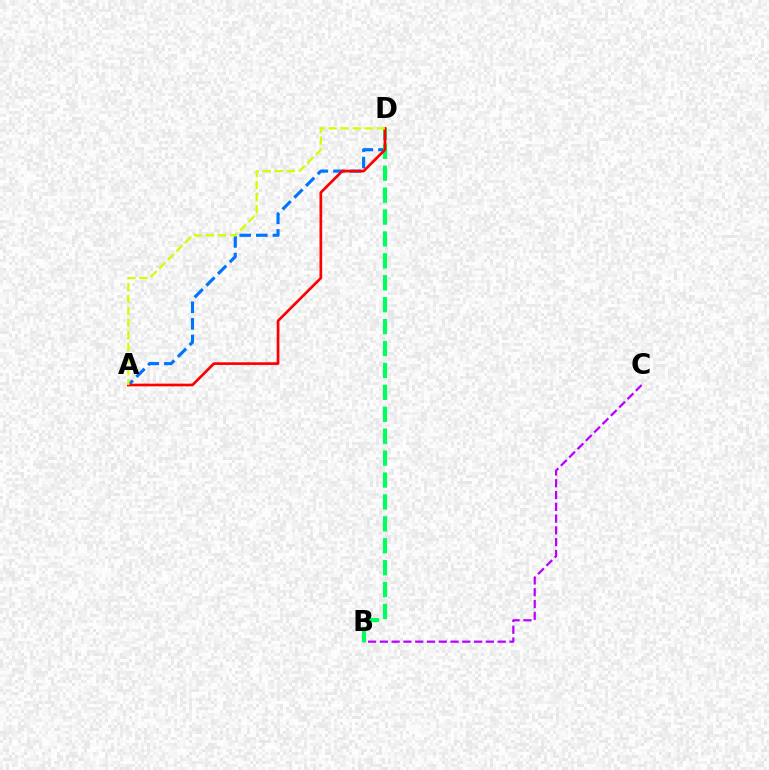{('A', 'D'): [{'color': '#0074ff', 'line_style': 'dashed', 'thickness': 2.26}, {'color': '#ff0000', 'line_style': 'solid', 'thickness': 1.93}, {'color': '#d1ff00', 'line_style': 'dashed', 'thickness': 1.63}], ('B', 'C'): [{'color': '#b900ff', 'line_style': 'dashed', 'thickness': 1.6}], ('B', 'D'): [{'color': '#00ff5c', 'line_style': 'dashed', 'thickness': 2.98}]}